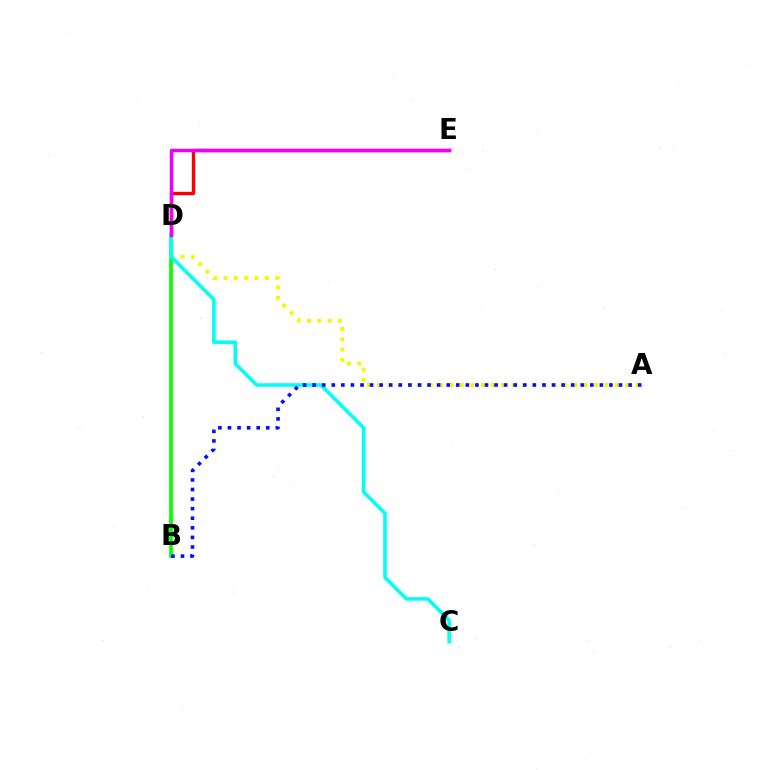{('D', 'E'): [{'color': '#ff0000', 'line_style': 'solid', 'thickness': 2.41}, {'color': '#ee00ff', 'line_style': 'solid', 'thickness': 2.49}], ('B', 'D'): [{'color': '#08ff00', 'line_style': 'solid', 'thickness': 2.64}], ('A', 'D'): [{'color': '#fcf500', 'line_style': 'dotted', 'thickness': 2.81}], ('C', 'D'): [{'color': '#00fff6', 'line_style': 'solid', 'thickness': 2.58}], ('A', 'B'): [{'color': '#0010ff', 'line_style': 'dotted', 'thickness': 2.6}]}